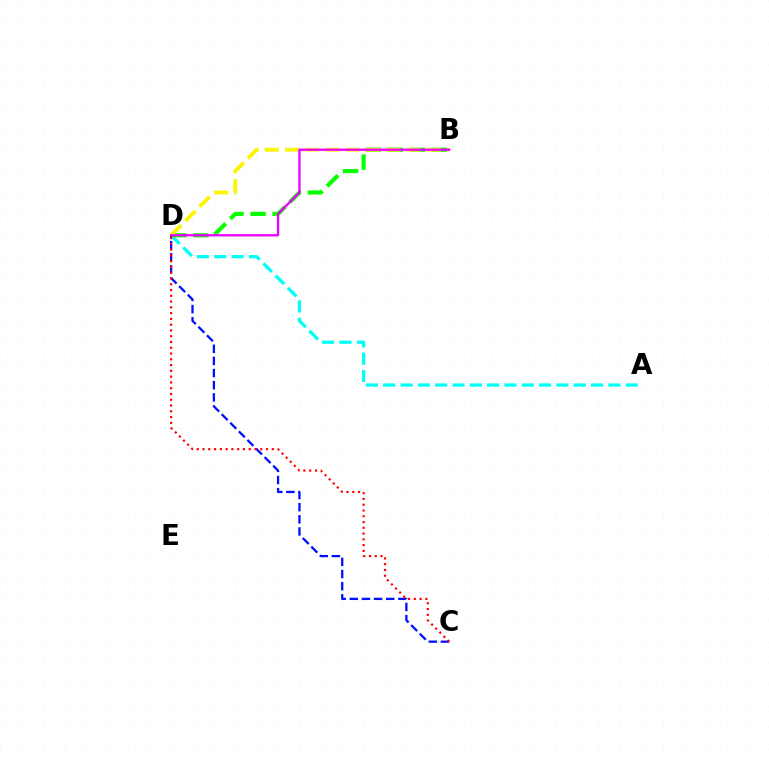{('A', 'D'): [{'color': '#00fff6', 'line_style': 'dashed', 'thickness': 2.35}], ('B', 'D'): [{'color': '#08ff00', 'line_style': 'dashed', 'thickness': 2.99}, {'color': '#fcf500', 'line_style': 'dashed', 'thickness': 2.75}, {'color': '#ee00ff', 'line_style': 'solid', 'thickness': 1.67}], ('C', 'D'): [{'color': '#0010ff', 'line_style': 'dashed', 'thickness': 1.65}, {'color': '#ff0000', 'line_style': 'dotted', 'thickness': 1.57}]}